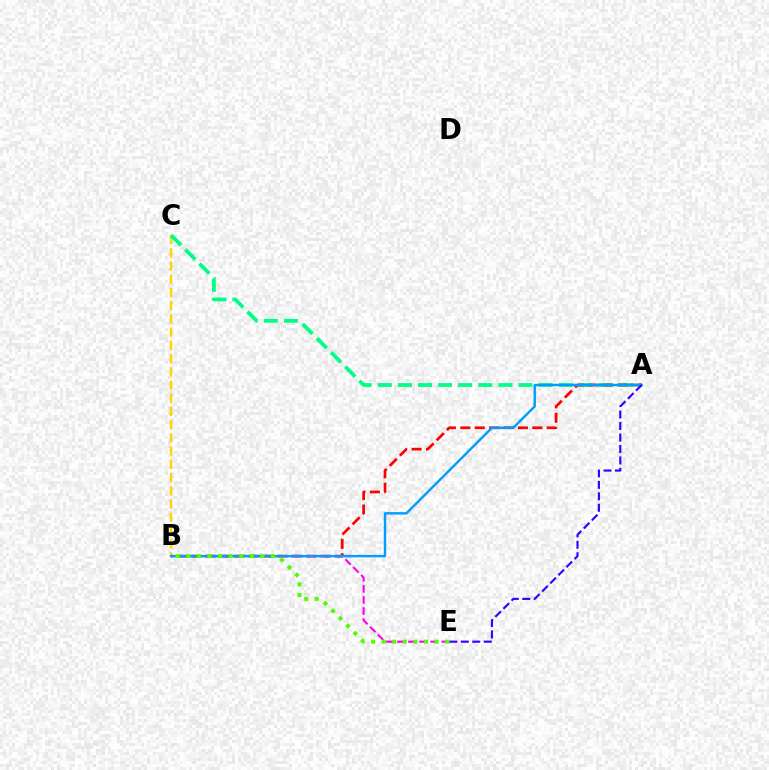{('B', 'C'): [{'color': '#ffd500', 'line_style': 'dashed', 'thickness': 1.8}], ('A', 'C'): [{'color': '#00ff86', 'line_style': 'dashed', 'thickness': 2.73}], ('B', 'E'): [{'color': '#ff00ed', 'line_style': 'dashed', 'thickness': 1.51}, {'color': '#4fff00', 'line_style': 'dotted', 'thickness': 2.87}], ('A', 'B'): [{'color': '#ff0000', 'line_style': 'dashed', 'thickness': 1.96}, {'color': '#009eff', 'line_style': 'solid', 'thickness': 1.74}], ('A', 'E'): [{'color': '#3700ff', 'line_style': 'dashed', 'thickness': 1.56}]}